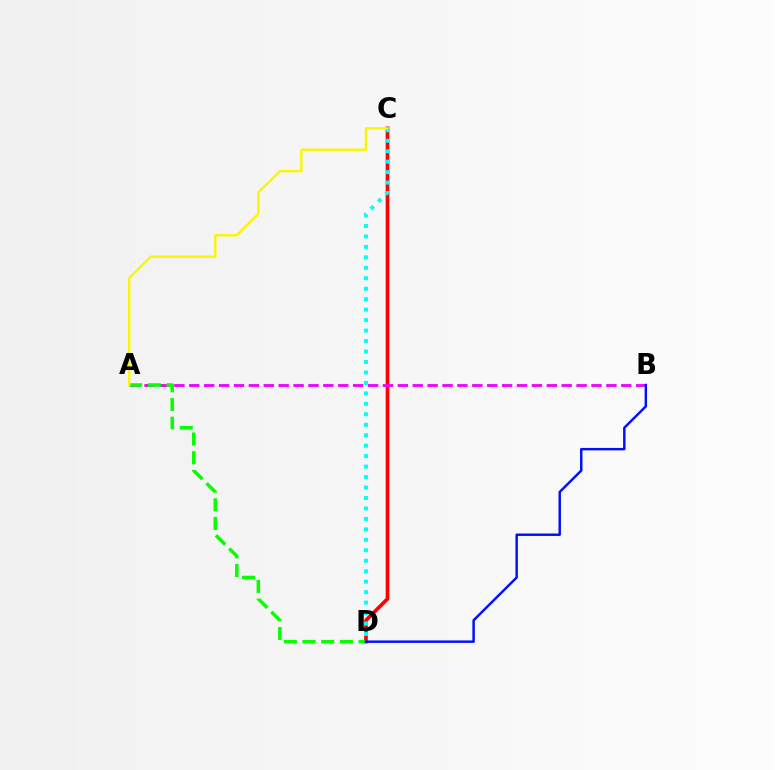{('C', 'D'): [{'color': '#ff0000', 'line_style': 'solid', 'thickness': 2.64}, {'color': '#00fff6', 'line_style': 'dotted', 'thickness': 2.84}], ('A', 'B'): [{'color': '#ee00ff', 'line_style': 'dashed', 'thickness': 2.02}], ('A', 'D'): [{'color': '#08ff00', 'line_style': 'dashed', 'thickness': 2.54}], ('A', 'C'): [{'color': '#fcf500', 'line_style': 'solid', 'thickness': 1.7}], ('B', 'D'): [{'color': '#0010ff', 'line_style': 'solid', 'thickness': 1.77}]}